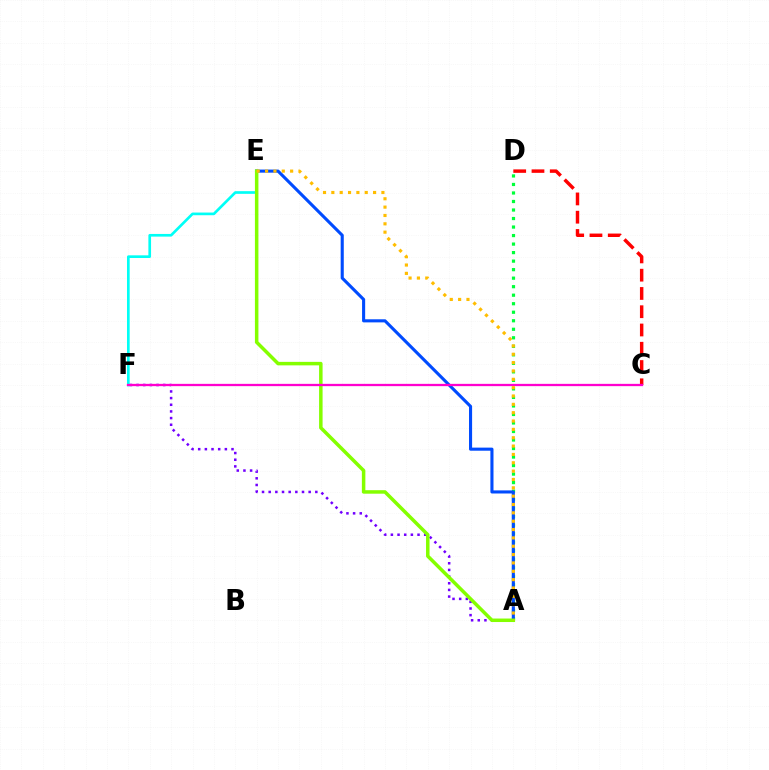{('A', 'D'): [{'color': '#00ff39', 'line_style': 'dotted', 'thickness': 2.31}], ('A', 'F'): [{'color': '#7200ff', 'line_style': 'dotted', 'thickness': 1.81}], ('E', 'F'): [{'color': '#00fff6', 'line_style': 'solid', 'thickness': 1.93}], ('C', 'D'): [{'color': '#ff0000', 'line_style': 'dashed', 'thickness': 2.48}], ('A', 'E'): [{'color': '#004bff', 'line_style': 'solid', 'thickness': 2.23}, {'color': '#84ff00', 'line_style': 'solid', 'thickness': 2.52}, {'color': '#ffbd00', 'line_style': 'dotted', 'thickness': 2.27}], ('C', 'F'): [{'color': '#ff00cf', 'line_style': 'solid', 'thickness': 1.65}]}